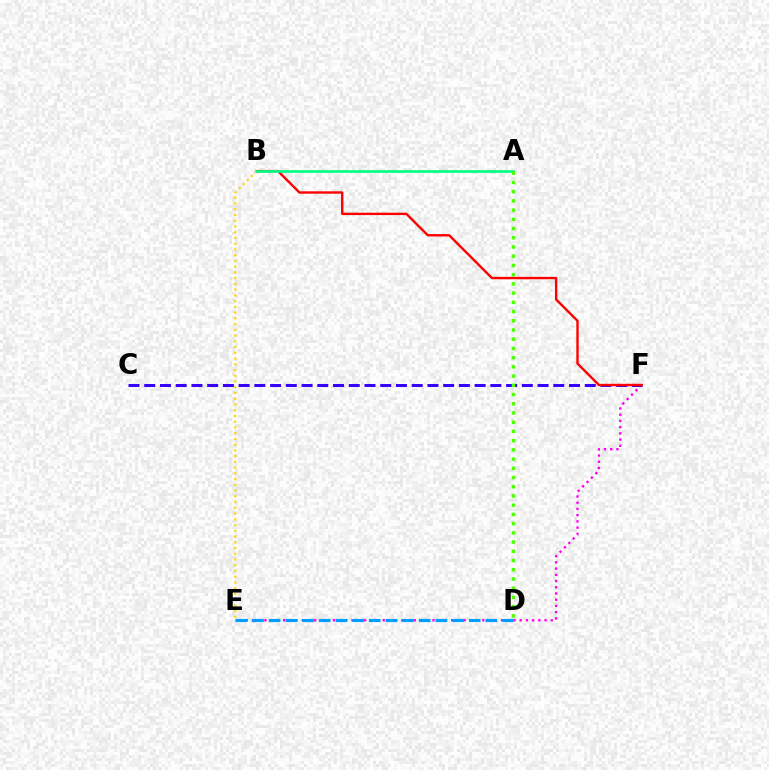{('E', 'F'): [{'color': '#ff00ed', 'line_style': 'dotted', 'thickness': 1.69}], ('C', 'F'): [{'color': '#3700ff', 'line_style': 'dashed', 'thickness': 2.14}], ('B', 'F'): [{'color': '#ff0000', 'line_style': 'solid', 'thickness': 1.71}], ('D', 'E'): [{'color': '#009eff', 'line_style': 'dashed', 'thickness': 2.26}], ('B', 'E'): [{'color': '#ffd500', 'line_style': 'dotted', 'thickness': 1.56}], ('A', 'B'): [{'color': '#00ff86', 'line_style': 'solid', 'thickness': 1.96}], ('A', 'D'): [{'color': '#4fff00', 'line_style': 'dotted', 'thickness': 2.51}]}